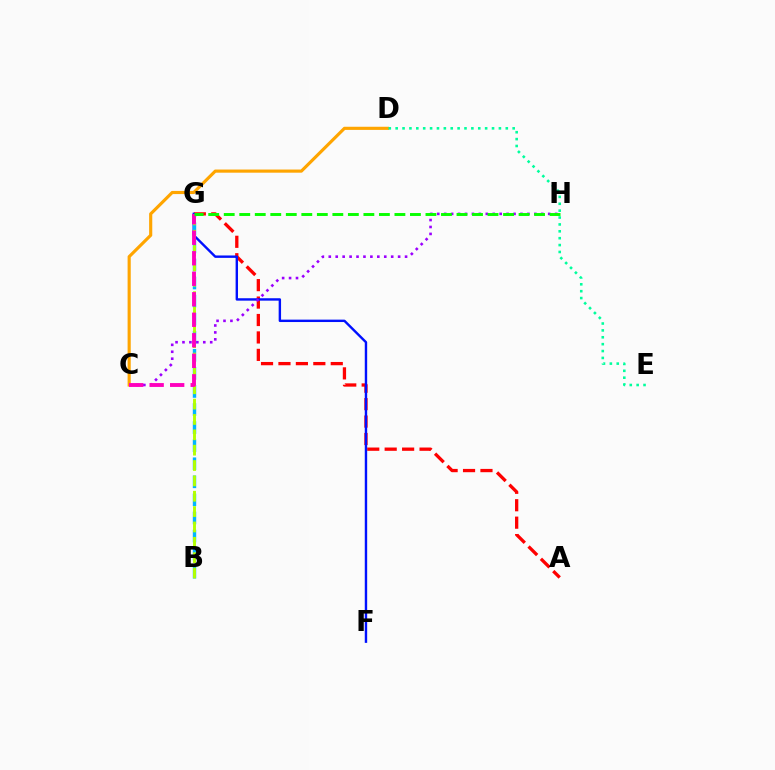{('A', 'G'): [{'color': '#ff0000', 'line_style': 'dashed', 'thickness': 2.37}], ('F', 'G'): [{'color': '#0010ff', 'line_style': 'solid', 'thickness': 1.73}], ('C', 'H'): [{'color': '#9b00ff', 'line_style': 'dotted', 'thickness': 1.88}], ('B', 'G'): [{'color': '#00b5ff', 'line_style': 'dashed', 'thickness': 2.46}, {'color': '#b3ff00', 'line_style': 'dashed', 'thickness': 2.09}], ('C', 'D'): [{'color': '#ffa500', 'line_style': 'solid', 'thickness': 2.27}], ('C', 'G'): [{'color': '#ff00bd', 'line_style': 'dashed', 'thickness': 2.79}], ('G', 'H'): [{'color': '#08ff00', 'line_style': 'dashed', 'thickness': 2.11}], ('D', 'E'): [{'color': '#00ff9d', 'line_style': 'dotted', 'thickness': 1.87}]}